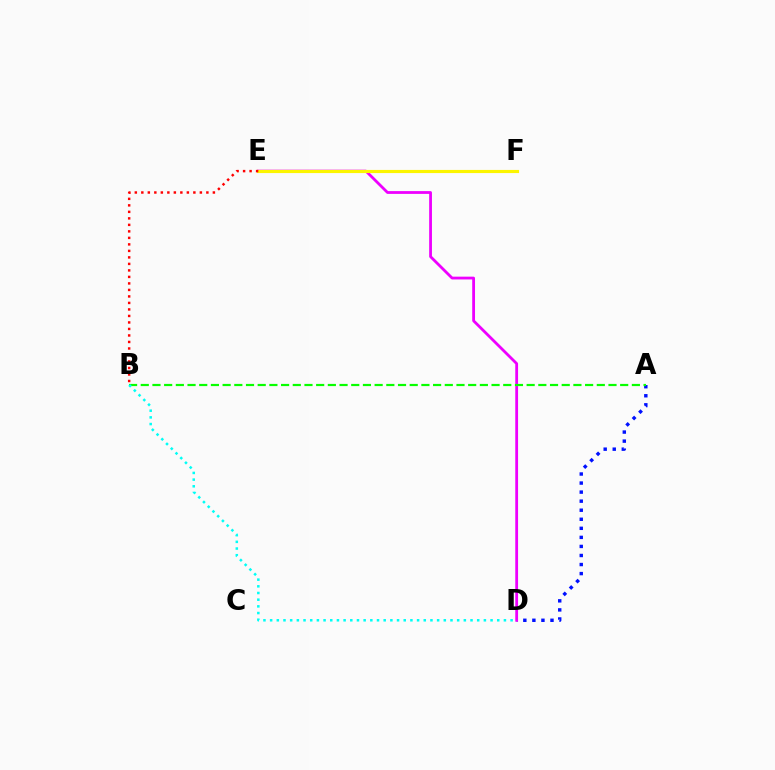{('A', 'D'): [{'color': '#0010ff', 'line_style': 'dotted', 'thickness': 2.46}], ('D', 'E'): [{'color': '#ee00ff', 'line_style': 'solid', 'thickness': 2.01}], ('E', 'F'): [{'color': '#fcf500', 'line_style': 'solid', 'thickness': 2.26}], ('A', 'B'): [{'color': '#08ff00', 'line_style': 'dashed', 'thickness': 1.59}], ('B', 'D'): [{'color': '#00fff6', 'line_style': 'dotted', 'thickness': 1.81}], ('B', 'E'): [{'color': '#ff0000', 'line_style': 'dotted', 'thickness': 1.77}]}